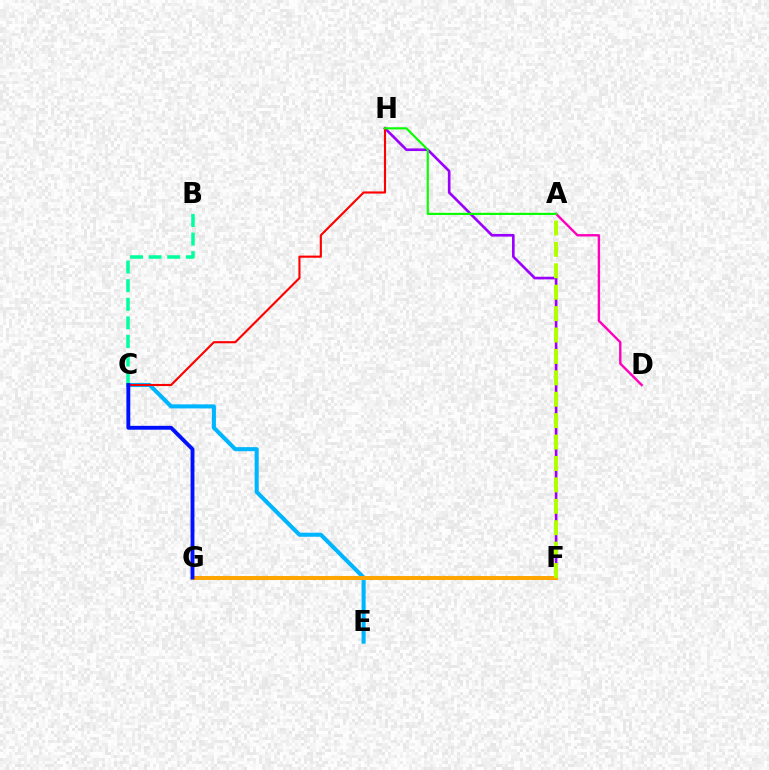{('C', 'E'): [{'color': '#00b5ff', 'line_style': 'solid', 'thickness': 2.92}], ('F', 'H'): [{'color': '#9b00ff', 'line_style': 'solid', 'thickness': 1.9}], ('F', 'G'): [{'color': '#ffa500', 'line_style': 'solid', 'thickness': 2.91}], ('B', 'C'): [{'color': '#00ff9d', 'line_style': 'dashed', 'thickness': 2.53}], ('A', 'D'): [{'color': '#ff00bd', 'line_style': 'solid', 'thickness': 1.72}], ('C', 'H'): [{'color': '#ff0000', 'line_style': 'solid', 'thickness': 1.53}], ('A', 'H'): [{'color': '#08ff00', 'line_style': 'solid', 'thickness': 1.54}], ('A', 'F'): [{'color': '#b3ff00', 'line_style': 'dashed', 'thickness': 2.91}], ('C', 'G'): [{'color': '#0010ff', 'line_style': 'solid', 'thickness': 2.79}]}